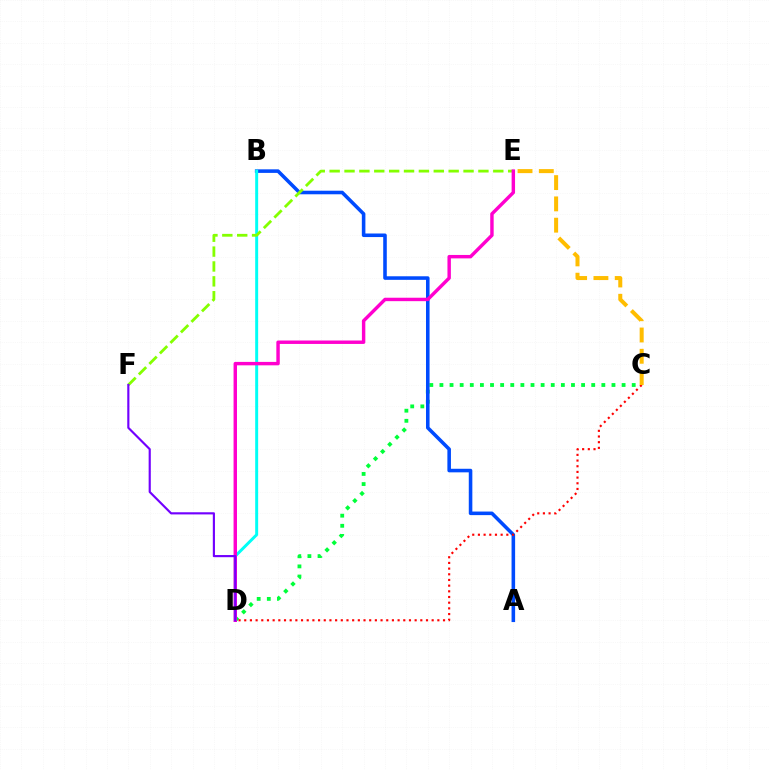{('C', 'D'): [{'color': '#00ff39', 'line_style': 'dotted', 'thickness': 2.75}, {'color': '#ff0000', 'line_style': 'dotted', 'thickness': 1.54}], ('A', 'B'): [{'color': '#004bff', 'line_style': 'solid', 'thickness': 2.57}], ('C', 'E'): [{'color': '#ffbd00', 'line_style': 'dashed', 'thickness': 2.89}], ('B', 'D'): [{'color': '#00fff6', 'line_style': 'solid', 'thickness': 2.14}], ('E', 'F'): [{'color': '#84ff00', 'line_style': 'dashed', 'thickness': 2.02}], ('D', 'E'): [{'color': '#ff00cf', 'line_style': 'solid', 'thickness': 2.47}], ('D', 'F'): [{'color': '#7200ff', 'line_style': 'solid', 'thickness': 1.55}]}